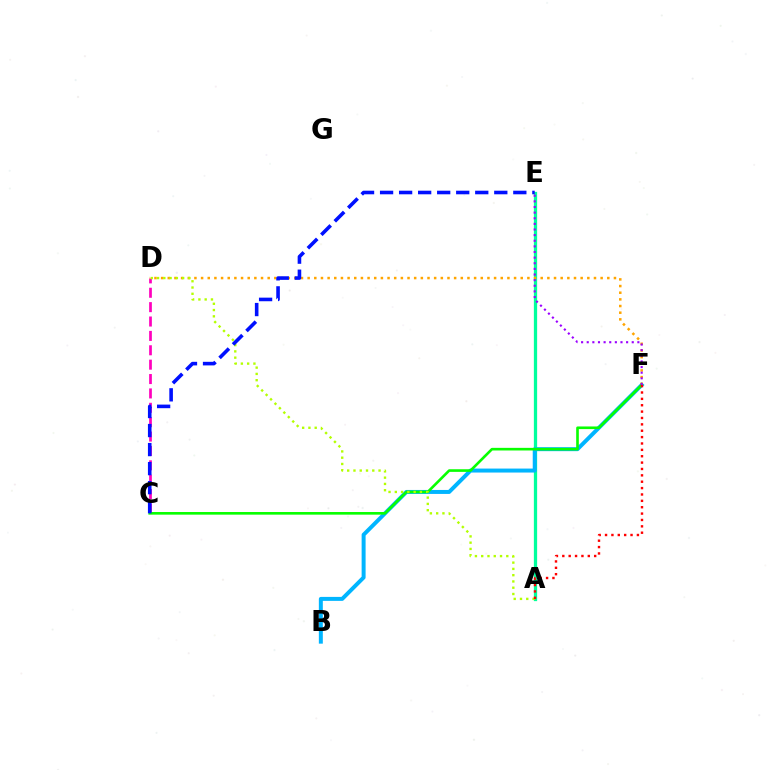{('C', 'D'): [{'color': '#ff00bd', 'line_style': 'dashed', 'thickness': 1.95}], ('A', 'E'): [{'color': '#00ff9d', 'line_style': 'solid', 'thickness': 2.35}], ('B', 'F'): [{'color': '#00b5ff', 'line_style': 'solid', 'thickness': 2.86}], ('D', 'F'): [{'color': '#ffa500', 'line_style': 'dotted', 'thickness': 1.81}], ('C', 'F'): [{'color': '#08ff00', 'line_style': 'solid', 'thickness': 1.89}], ('A', 'D'): [{'color': '#b3ff00', 'line_style': 'dotted', 'thickness': 1.7}], ('A', 'F'): [{'color': '#ff0000', 'line_style': 'dotted', 'thickness': 1.73}], ('C', 'E'): [{'color': '#0010ff', 'line_style': 'dashed', 'thickness': 2.59}], ('E', 'F'): [{'color': '#9b00ff', 'line_style': 'dotted', 'thickness': 1.53}]}